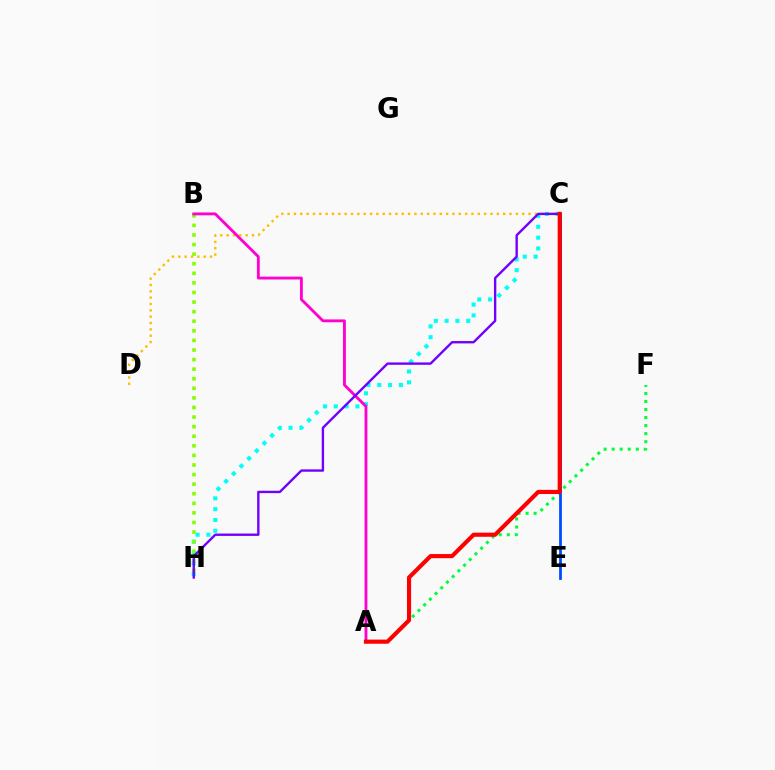{('C', 'H'): [{'color': '#00fff6', 'line_style': 'dotted', 'thickness': 2.94}, {'color': '#7200ff', 'line_style': 'solid', 'thickness': 1.71}], ('A', 'F'): [{'color': '#00ff39', 'line_style': 'dotted', 'thickness': 2.18}], ('C', 'E'): [{'color': '#004bff', 'line_style': 'solid', 'thickness': 1.99}], ('B', 'H'): [{'color': '#84ff00', 'line_style': 'dotted', 'thickness': 2.6}], ('C', 'D'): [{'color': '#ffbd00', 'line_style': 'dotted', 'thickness': 1.72}], ('A', 'B'): [{'color': '#ff00cf', 'line_style': 'solid', 'thickness': 2.05}], ('A', 'C'): [{'color': '#ff0000', 'line_style': 'solid', 'thickness': 2.97}]}